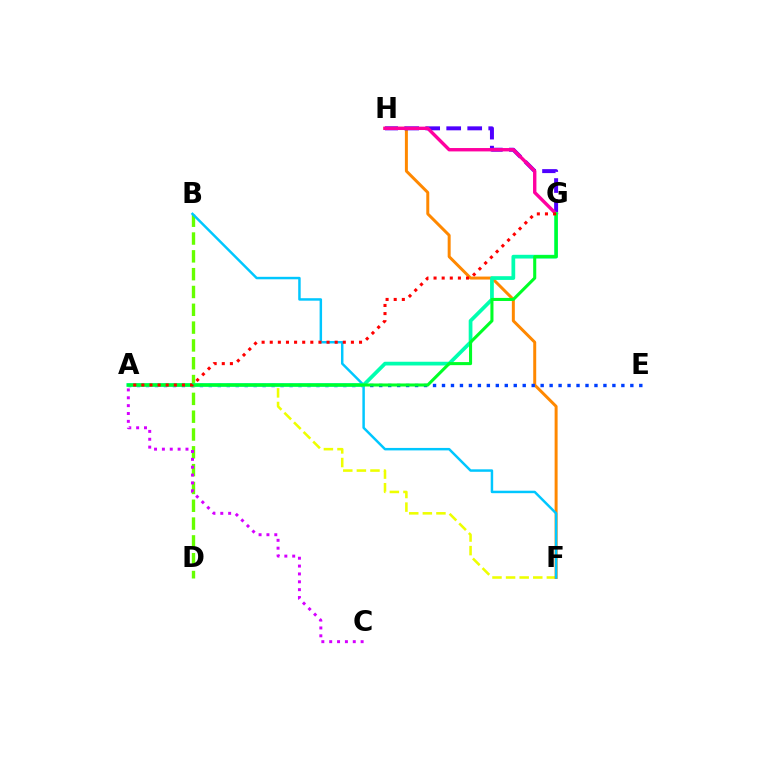{('A', 'F'): [{'color': '#eeff00', 'line_style': 'dashed', 'thickness': 1.85}], ('B', 'D'): [{'color': '#66ff00', 'line_style': 'dashed', 'thickness': 2.42}], ('A', 'C'): [{'color': '#d600ff', 'line_style': 'dotted', 'thickness': 2.14}], ('F', 'H'): [{'color': '#ff8800', 'line_style': 'solid', 'thickness': 2.15}], ('A', 'E'): [{'color': '#003fff', 'line_style': 'dotted', 'thickness': 2.44}], ('G', 'H'): [{'color': '#4f00ff', 'line_style': 'dashed', 'thickness': 2.85}, {'color': '#ff00a0', 'line_style': 'solid', 'thickness': 2.44}], ('B', 'F'): [{'color': '#00c7ff', 'line_style': 'solid', 'thickness': 1.78}], ('A', 'G'): [{'color': '#00ffaf', 'line_style': 'solid', 'thickness': 2.69}, {'color': '#00ff27', 'line_style': 'solid', 'thickness': 2.21}, {'color': '#ff0000', 'line_style': 'dotted', 'thickness': 2.21}]}